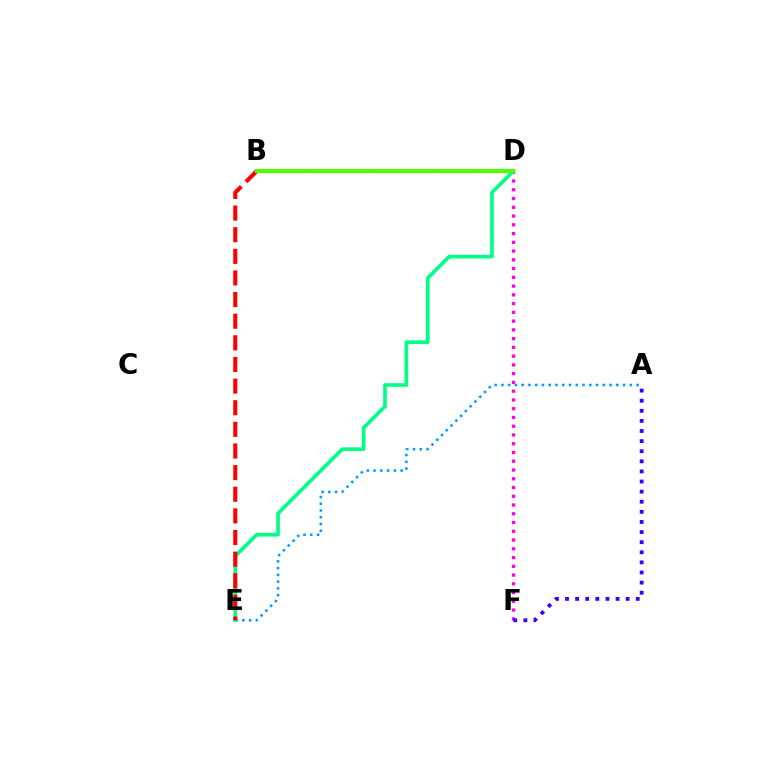{('B', 'D'): [{'color': '#ffd500', 'line_style': 'dotted', 'thickness': 2.49}, {'color': '#4fff00', 'line_style': 'solid', 'thickness': 2.94}], ('D', 'F'): [{'color': '#ff00ed', 'line_style': 'dotted', 'thickness': 2.38}], ('A', 'E'): [{'color': '#009eff', 'line_style': 'dotted', 'thickness': 1.84}], ('A', 'F'): [{'color': '#3700ff', 'line_style': 'dotted', 'thickness': 2.75}], ('D', 'E'): [{'color': '#00ff86', 'line_style': 'solid', 'thickness': 2.63}], ('B', 'E'): [{'color': '#ff0000', 'line_style': 'dashed', 'thickness': 2.94}]}